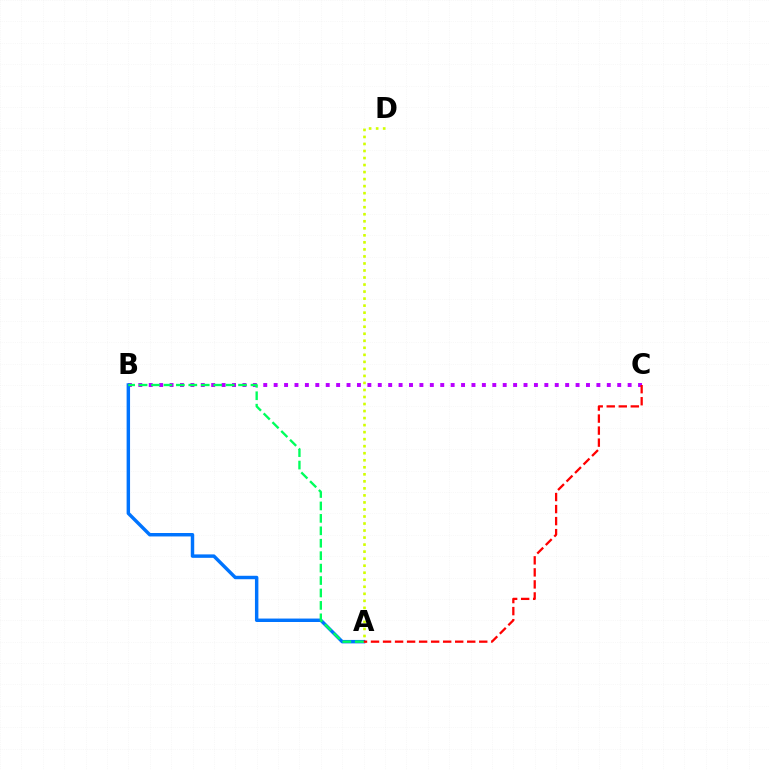{('B', 'C'): [{'color': '#b900ff', 'line_style': 'dotted', 'thickness': 2.83}], ('A', 'B'): [{'color': '#0074ff', 'line_style': 'solid', 'thickness': 2.48}, {'color': '#00ff5c', 'line_style': 'dashed', 'thickness': 1.69}], ('A', 'D'): [{'color': '#d1ff00', 'line_style': 'dotted', 'thickness': 1.91}], ('A', 'C'): [{'color': '#ff0000', 'line_style': 'dashed', 'thickness': 1.63}]}